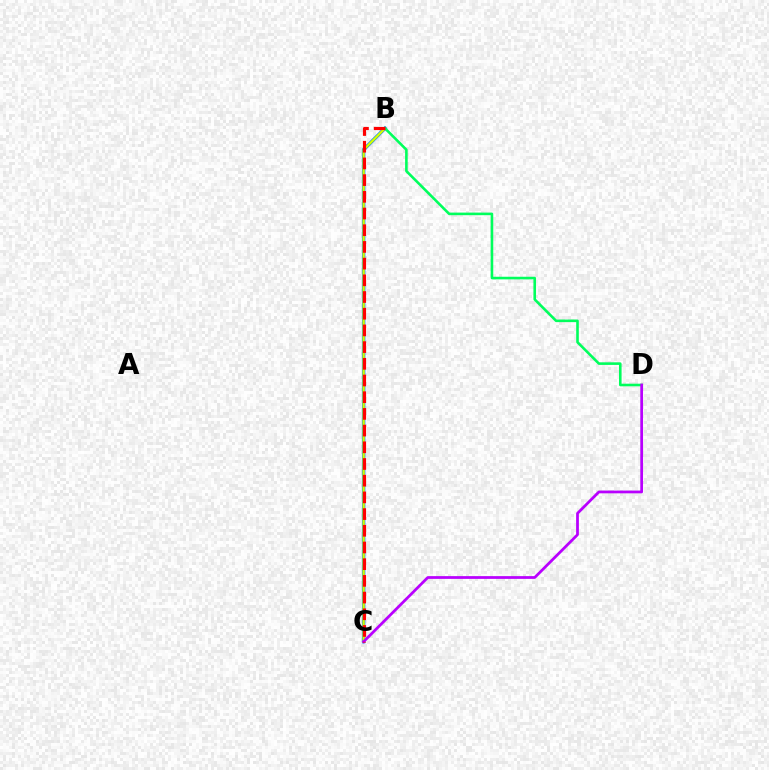{('B', 'C'): [{'color': '#0074ff', 'line_style': 'solid', 'thickness': 2.48}, {'color': '#d1ff00', 'line_style': 'solid', 'thickness': 1.7}, {'color': '#ff0000', 'line_style': 'dashed', 'thickness': 2.27}], ('B', 'D'): [{'color': '#00ff5c', 'line_style': 'solid', 'thickness': 1.87}], ('C', 'D'): [{'color': '#b900ff', 'line_style': 'solid', 'thickness': 1.98}]}